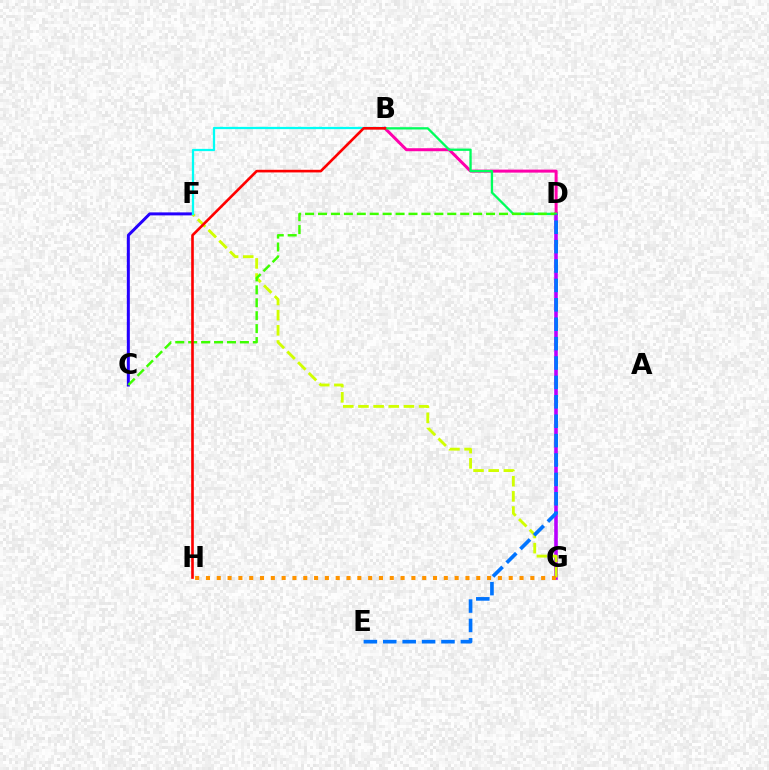{('C', 'F'): [{'color': '#2500ff', 'line_style': 'solid', 'thickness': 2.16}], ('D', 'G'): [{'color': '#b900ff', 'line_style': 'solid', 'thickness': 2.59}], ('B', 'D'): [{'color': '#ff00ac', 'line_style': 'solid', 'thickness': 2.16}, {'color': '#00ff5c', 'line_style': 'solid', 'thickness': 1.66}], ('F', 'G'): [{'color': '#d1ff00', 'line_style': 'dashed', 'thickness': 2.06}], ('G', 'H'): [{'color': '#ff9400', 'line_style': 'dotted', 'thickness': 2.94}], ('B', 'F'): [{'color': '#00fff6', 'line_style': 'solid', 'thickness': 1.63}], ('C', 'D'): [{'color': '#3dff00', 'line_style': 'dashed', 'thickness': 1.76}], ('D', 'E'): [{'color': '#0074ff', 'line_style': 'dashed', 'thickness': 2.64}], ('B', 'H'): [{'color': '#ff0000', 'line_style': 'solid', 'thickness': 1.9}]}